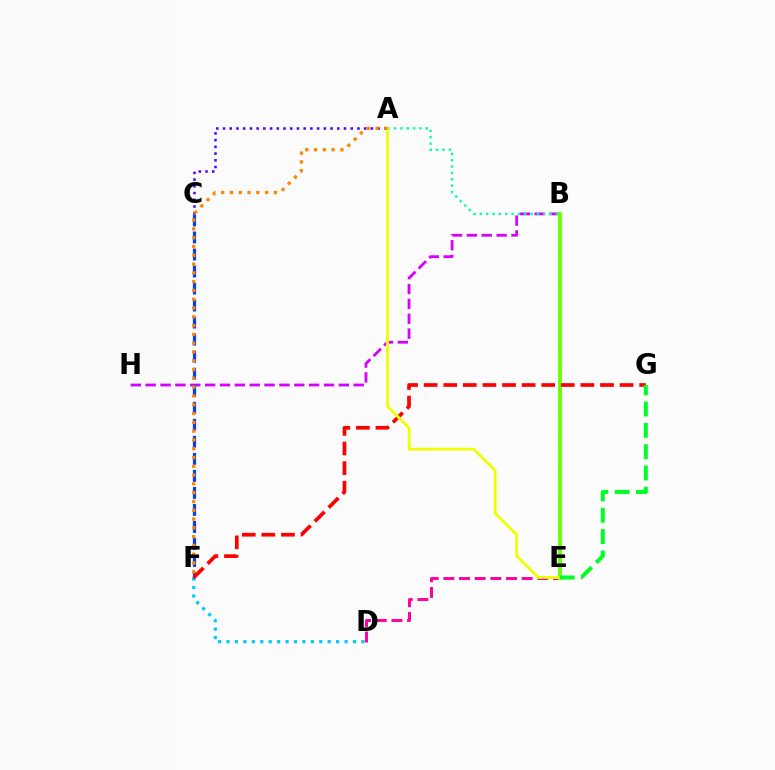{('B', 'H'): [{'color': '#d600ff', 'line_style': 'dashed', 'thickness': 2.02}], ('D', 'F'): [{'color': '#00c7ff', 'line_style': 'dotted', 'thickness': 2.29}], ('C', 'F'): [{'color': '#003fff', 'line_style': 'dashed', 'thickness': 2.31}], ('A', 'E'): [{'color': '#00ffaf', 'line_style': 'dotted', 'thickness': 1.73}, {'color': '#eeff00', 'line_style': 'solid', 'thickness': 2.04}], ('D', 'E'): [{'color': '#ff00a0', 'line_style': 'dashed', 'thickness': 2.13}], ('B', 'E'): [{'color': '#66ff00', 'line_style': 'solid', 'thickness': 2.71}], ('F', 'G'): [{'color': '#ff0000', 'line_style': 'dashed', 'thickness': 2.66}], ('A', 'C'): [{'color': '#4f00ff', 'line_style': 'dotted', 'thickness': 1.83}], ('A', 'F'): [{'color': '#ff8800', 'line_style': 'dotted', 'thickness': 2.39}], ('E', 'G'): [{'color': '#00ff27', 'line_style': 'dashed', 'thickness': 2.9}]}